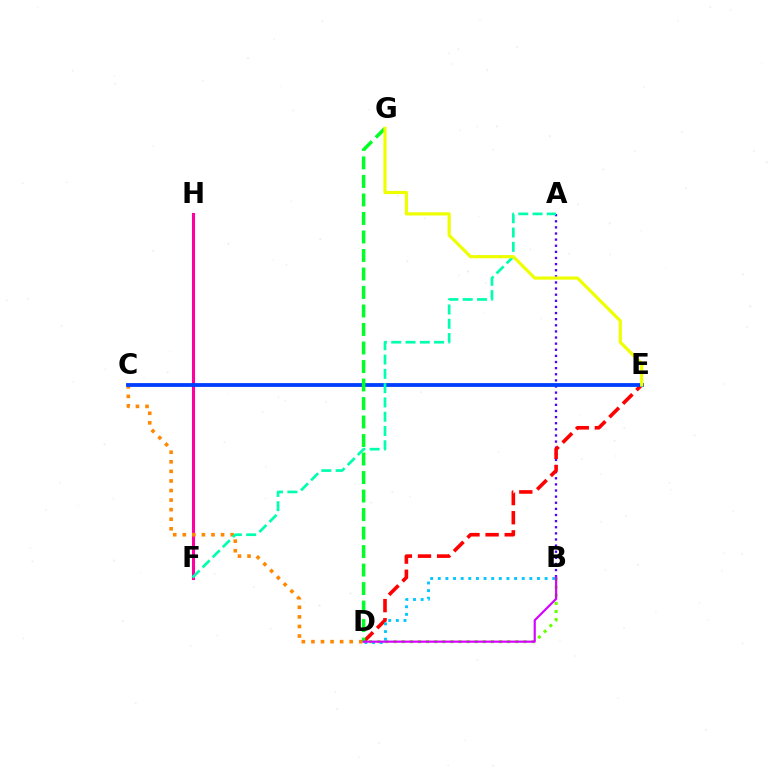{('F', 'H'): [{'color': '#ff00a0', 'line_style': 'solid', 'thickness': 2.2}], ('A', 'B'): [{'color': '#4f00ff', 'line_style': 'dotted', 'thickness': 1.66}], ('D', 'E'): [{'color': '#ff0000', 'line_style': 'dashed', 'thickness': 2.6}], ('B', 'D'): [{'color': '#66ff00', 'line_style': 'dotted', 'thickness': 2.21}, {'color': '#00c7ff', 'line_style': 'dotted', 'thickness': 2.07}, {'color': '#d600ff', 'line_style': 'solid', 'thickness': 1.56}], ('C', 'D'): [{'color': '#ff8800', 'line_style': 'dotted', 'thickness': 2.6}], ('C', 'E'): [{'color': '#003fff', 'line_style': 'solid', 'thickness': 2.74}], ('A', 'F'): [{'color': '#00ffaf', 'line_style': 'dashed', 'thickness': 1.94}], ('D', 'G'): [{'color': '#00ff27', 'line_style': 'dashed', 'thickness': 2.51}], ('E', 'G'): [{'color': '#eeff00', 'line_style': 'solid', 'thickness': 2.29}]}